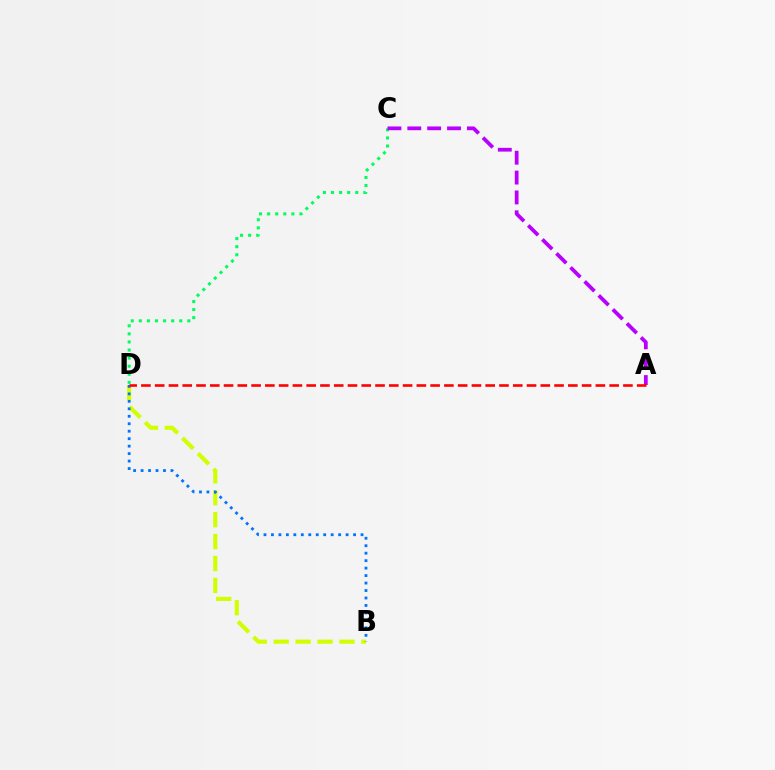{('B', 'D'): [{'color': '#d1ff00', 'line_style': 'dashed', 'thickness': 2.98}, {'color': '#0074ff', 'line_style': 'dotted', 'thickness': 2.03}], ('C', 'D'): [{'color': '#00ff5c', 'line_style': 'dotted', 'thickness': 2.2}], ('A', 'C'): [{'color': '#b900ff', 'line_style': 'dashed', 'thickness': 2.7}], ('A', 'D'): [{'color': '#ff0000', 'line_style': 'dashed', 'thickness': 1.87}]}